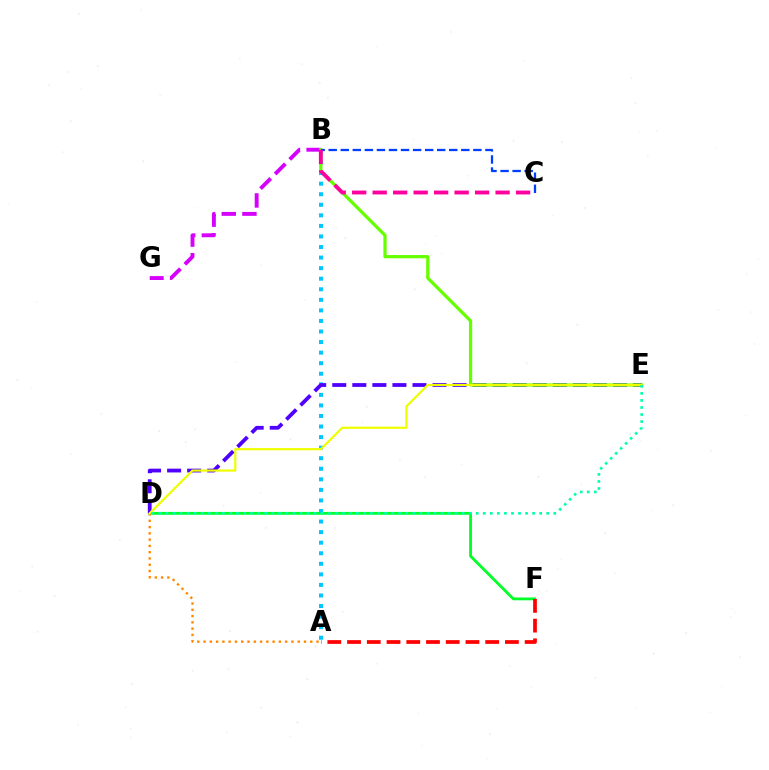{('D', 'F'): [{'color': '#00ff27', 'line_style': 'solid', 'thickness': 2.02}], ('A', 'B'): [{'color': '#00c7ff', 'line_style': 'dotted', 'thickness': 2.87}], ('B', 'G'): [{'color': '#d600ff', 'line_style': 'dashed', 'thickness': 2.81}], ('A', 'F'): [{'color': '#ff0000', 'line_style': 'dashed', 'thickness': 2.68}], ('A', 'D'): [{'color': '#ff8800', 'line_style': 'dotted', 'thickness': 1.71}], ('D', 'E'): [{'color': '#4f00ff', 'line_style': 'dashed', 'thickness': 2.72}, {'color': '#eeff00', 'line_style': 'solid', 'thickness': 1.59}, {'color': '#00ffaf', 'line_style': 'dotted', 'thickness': 1.92}], ('B', 'E'): [{'color': '#66ff00', 'line_style': 'solid', 'thickness': 2.34}], ('B', 'C'): [{'color': '#003fff', 'line_style': 'dashed', 'thickness': 1.64}, {'color': '#ff00a0', 'line_style': 'dashed', 'thickness': 2.78}]}